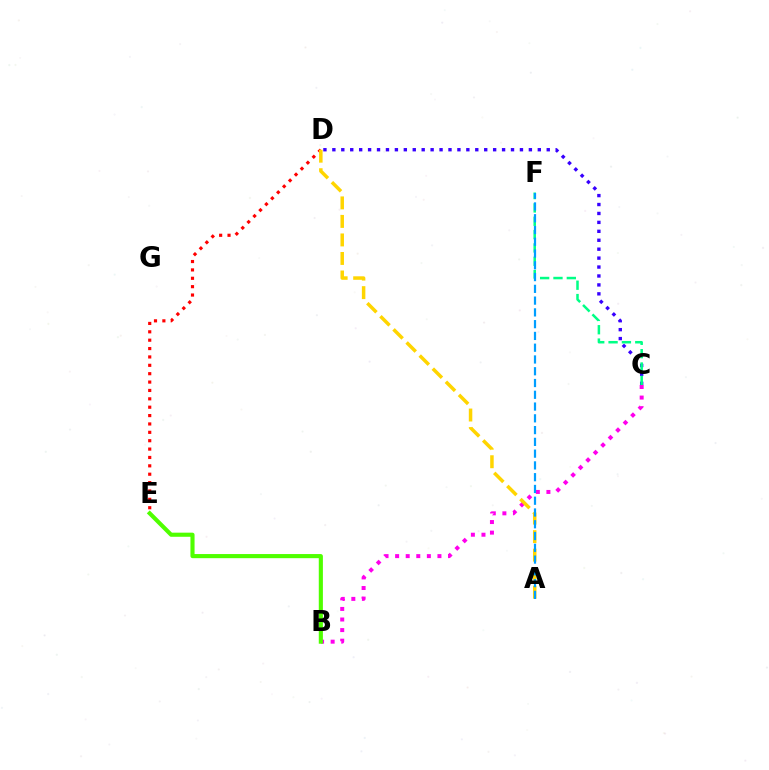{('B', 'C'): [{'color': '#ff00ed', 'line_style': 'dotted', 'thickness': 2.87}], ('D', 'E'): [{'color': '#ff0000', 'line_style': 'dotted', 'thickness': 2.28}], ('C', 'D'): [{'color': '#3700ff', 'line_style': 'dotted', 'thickness': 2.43}], ('A', 'D'): [{'color': '#ffd500', 'line_style': 'dashed', 'thickness': 2.52}], ('B', 'E'): [{'color': '#4fff00', 'line_style': 'solid', 'thickness': 2.97}], ('C', 'F'): [{'color': '#00ff86', 'line_style': 'dashed', 'thickness': 1.81}], ('A', 'F'): [{'color': '#009eff', 'line_style': 'dashed', 'thickness': 1.6}]}